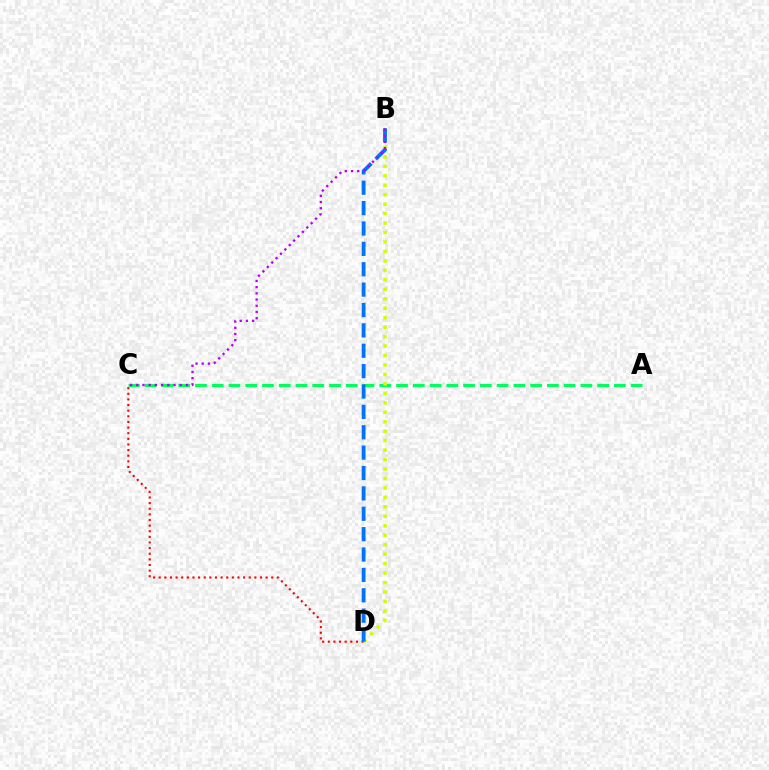{('A', 'C'): [{'color': '#00ff5c', 'line_style': 'dashed', 'thickness': 2.28}], ('C', 'D'): [{'color': '#ff0000', 'line_style': 'dotted', 'thickness': 1.53}], ('B', 'D'): [{'color': '#d1ff00', 'line_style': 'dotted', 'thickness': 2.57}, {'color': '#0074ff', 'line_style': 'dashed', 'thickness': 2.77}], ('B', 'C'): [{'color': '#b900ff', 'line_style': 'dotted', 'thickness': 1.69}]}